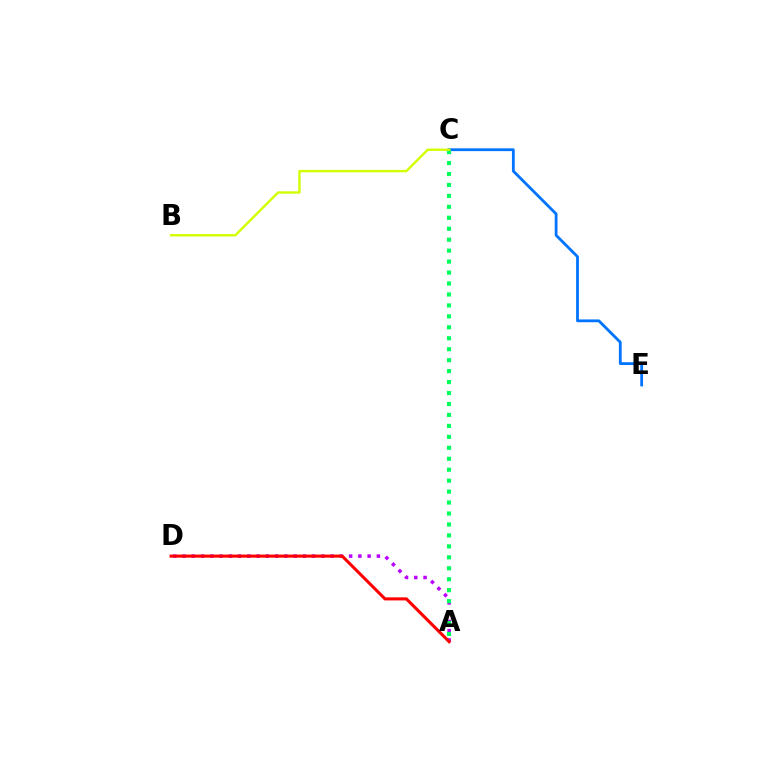{('A', 'D'): [{'color': '#b900ff', 'line_style': 'dotted', 'thickness': 2.51}, {'color': '#ff0000', 'line_style': 'solid', 'thickness': 2.21}], ('C', 'E'): [{'color': '#0074ff', 'line_style': 'solid', 'thickness': 2.02}], ('A', 'C'): [{'color': '#00ff5c', 'line_style': 'dotted', 'thickness': 2.98}], ('B', 'C'): [{'color': '#d1ff00', 'line_style': 'solid', 'thickness': 1.72}]}